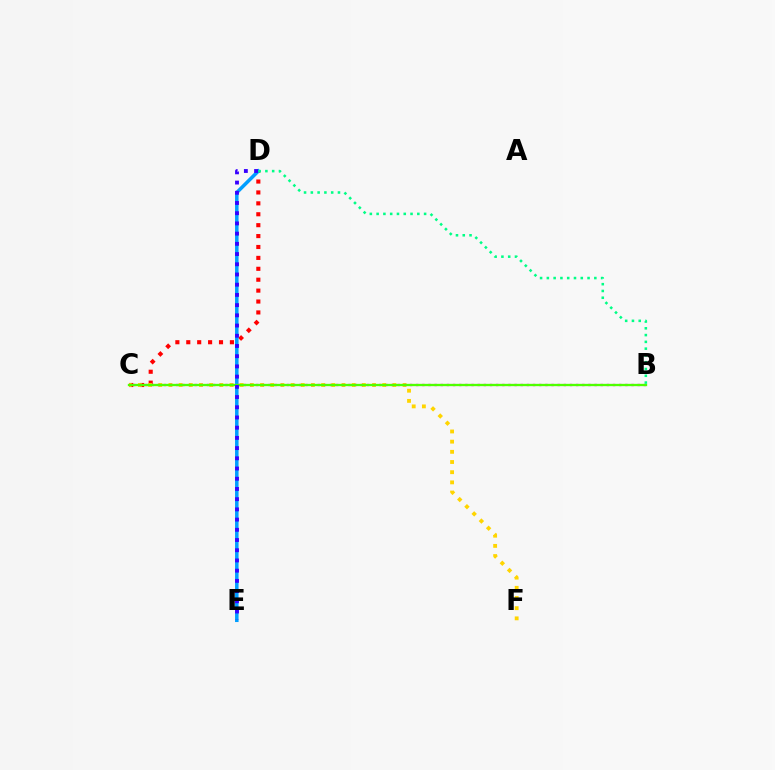{('C', 'D'): [{'color': '#ff0000', 'line_style': 'dotted', 'thickness': 2.96}], ('D', 'E'): [{'color': '#009eff', 'line_style': 'solid', 'thickness': 2.54}, {'color': '#3700ff', 'line_style': 'dotted', 'thickness': 2.77}], ('C', 'F'): [{'color': '#ffd500', 'line_style': 'dotted', 'thickness': 2.77}], ('B', 'C'): [{'color': '#ff00ed', 'line_style': 'dotted', 'thickness': 1.67}, {'color': '#4fff00', 'line_style': 'solid', 'thickness': 1.68}], ('B', 'D'): [{'color': '#00ff86', 'line_style': 'dotted', 'thickness': 1.84}]}